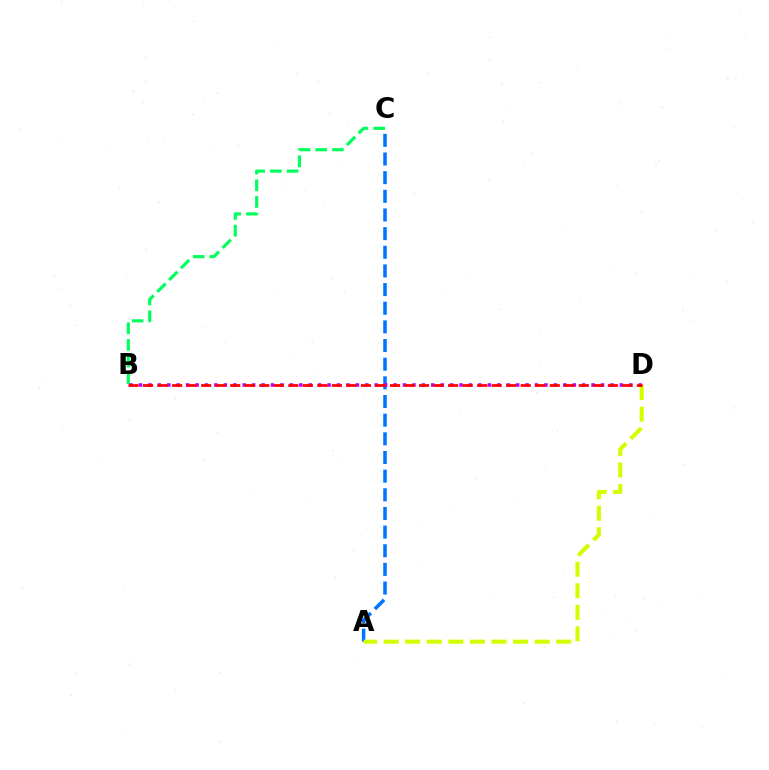{('B', 'C'): [{'color': '#00ff5c', 'line_style': 'dashed', 'thickness': 2.27}], ('A', 'C'): [{'color': '#0074ff', 'line_style': 'dashed', 'thickness': 2.53}], ('A', 'D'): [{'color': '#d1ff00', 'line_style': 'dashed', 'thickness': 2.93}], ('B', 'D'): [{'color': '#b900ff', 'line_style': 'dotted', 'thickness': 2.56}, {'color': '#ff0000', 'line_style': 'dashed', 'thickness': 1.97}]}